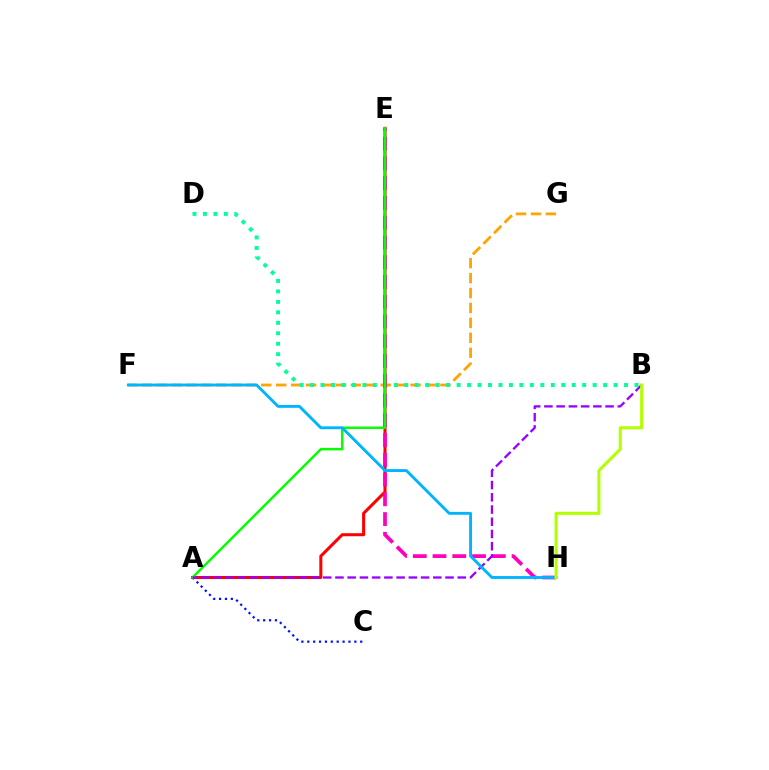{('A', 'C'): [{'color': '#0010ff', 'line_style': 'dotted', 'thickness': 1.6}], ('A', 'E'): [{'color': '#ff0000', 'line_style': 'solid', 'thickness': 2.19}, {'color': '#08ff00', 'line_style': 'solid', 'thickness': 1.79}], ('F', 'G'): [{'color': '#ffa500', 'line_style': 'dashed', 'thickness': 2.03}], ('B', 'D'): [{'color': '#00ff9d', 'line_style': 'dotted', 'thickness': 2.84}], ('E', 'H'): [{'color': '#ff00bd', 'line_style': 'dashed', 'thickness': 2.68}], ('A', 'B'): [{'color': '#9b00ff', 'line_style': 'dashed', 'thickness': 1.66}], ('F', 'H'): [{'color': '#00b5ff', 'line_style': 'solid', 'thickness': 2.07}], ('B', 'H'): [{'color': '#b3ff00', 'line_style': 'solid', 'thickness': 2.21}]}